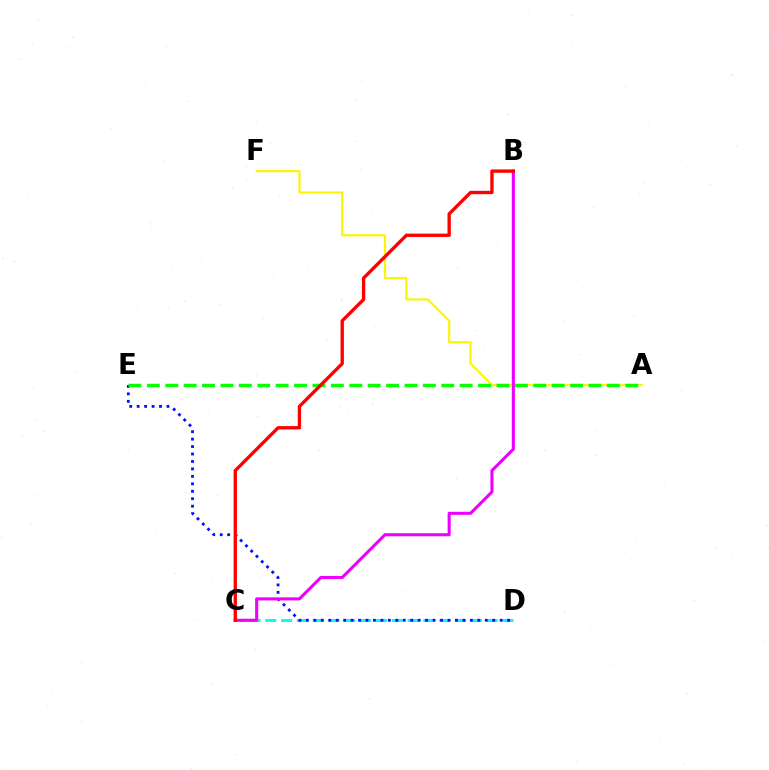{('A', 'F'): [{'color': '#fcf500', 'line_style': 'solid', 'thickness': 1.54}], ('C', 'D'): [{'color': '#00fff6', 'line_style': 'dashed', 'thickness': 2.15}], ('D', 'E'): [{'color': '#0010ff', 'line_style': 'dotted', 'thickness': 2.02}], ('B', 'C'): [{'color': '#ee00ff', 'line_style': 'solid', 'thickness': 2.22}, {'color': '#ff0000', 'line_style': 'solid', 'thickness': 2.4}], ('A', 'E'): [{'color': '#08ff00', 'line_style': 'dashed', 'thickness': 2.5}]}